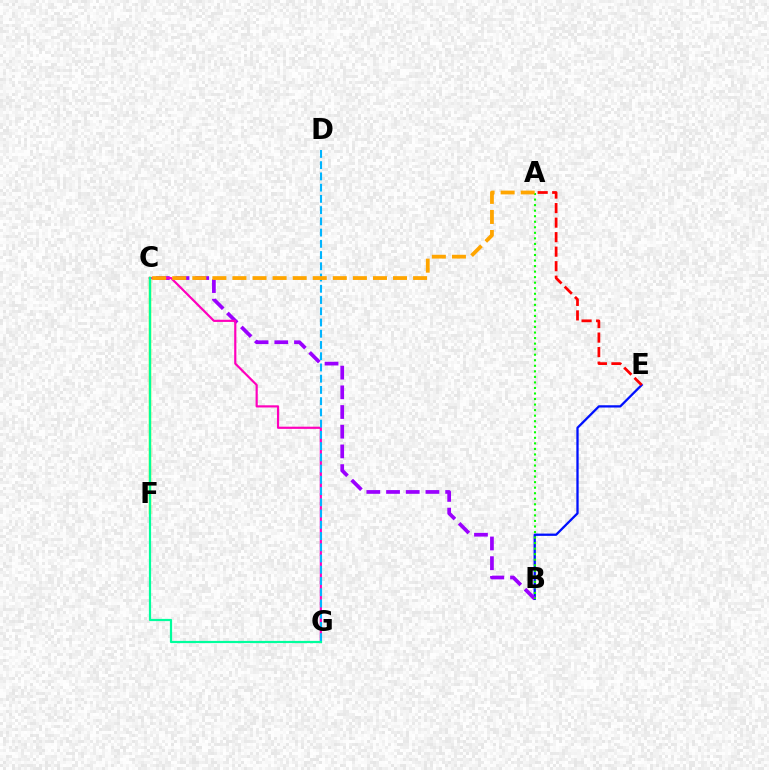{('B', 'E'): [{'color': '#0010ff', 'line_style': 'solid', 'thickness': 1.65}], ('B', 'C'): [{'color': '#9b00ff', 'line_style': 'dashed', 'thickness': 2.68}], ('A', 'B'): [{'color': '#08ff00', 'line_style': 'dotted', 'thickness': 1.51}], ('C', 'G'): [{'color': '#ff00bd', 'line_style': 'solid', 'thickness': 1.57}, {'color': '#00ff9d', 'line_style': 'solid', 'thickness': 1.59}], ('A', 'E'): [{'color': '#ff0000', 'line_style': 'dashed', 'thickness': 1.97}], ('D', 'G'): [{'color': '#00b5ff', 'line_style': 'dashed', 'thickness': 1.53}], ('C', 'F'): [{'color': '#b3ff00', 'line_style': 'solid', 'thickness': 1.76}], ('A', 'C'): [{'color': '#ffa500', 'line_style': 'dashed', 'thickness': 2.73}]}